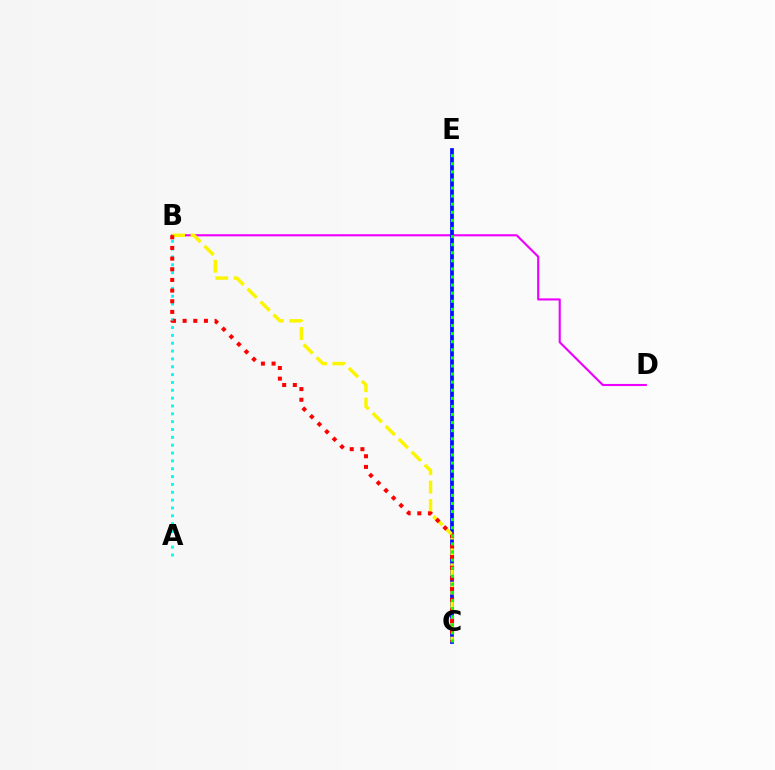{('B', 'D'): [{'color': '#ee00ff', 'line_style': 'solid', 'thickness': 1.53}], ('C', 'E'): [{'color': '#0010ff', 'line_style': 'solid', 'thickness': 2.69}, {'color': '#08ff00', 'line_style': 'dotted', 'thickness': 2.2}], ('B', 'C'): [{'color': '#fcf500', 'line_style': 'dashed', 'thickness': 2.49}, {'color': '#ff0000', 'line_style': 'dotted', 'thickness': 2.9}], ('A', 'B'): [{'color': '#00fff6', 'line_style': 'dotted', 'thickness': 2.13}]}